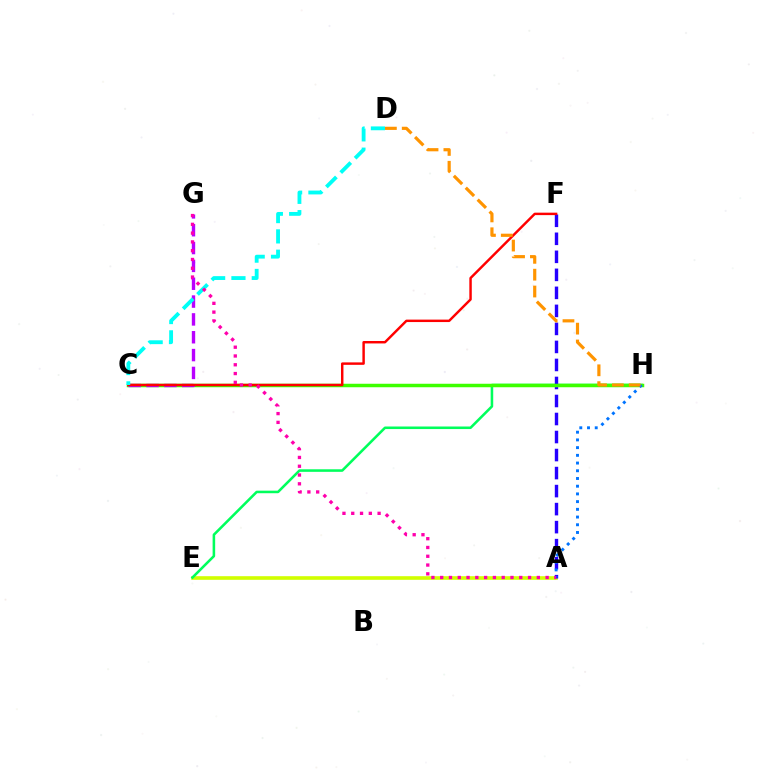{('A', 'E'): [{'color': '#d1ff00', 'line_style': 'solid', 'thickness': 2.61}], ('E', 'H'): [{'color': '#00ff5c', 'line_style': 'solid', 'thickness': 1.84}], ('A', 'F'): [{'color': '#2500ff', 'line_style': 'dashed', 'thickness': 2.45}], ('C', 'H'): [{'color': '#3dff00', 'line_style': 'solid', 'thickness': 2.51}], ('C', 'G'): [{'color': '#b900ff', 'line_style': 'dashed', 'thickness': 2.42}], ('C', 'F'): [{'color': '#ff0000', 'line_style': 'solid', 'thickness': 1.76}], ('A', 'H'): [{'color': '#0074ff', 'line_style': 'dotted', 'thickness': 2.1}], ('C', 'D'): [{'color': '#00fff6', 'line_style': 'dashed', 'thickness': 2.76}], ('D', 'H'): [{'color': '#ff9400', 'line_style': 'dashed', 'thickness': 2.29}], ('A', 'G'): [{'color': '#ff00ac', 'line_style': 'dotted', 'thickness': 2.39}]}